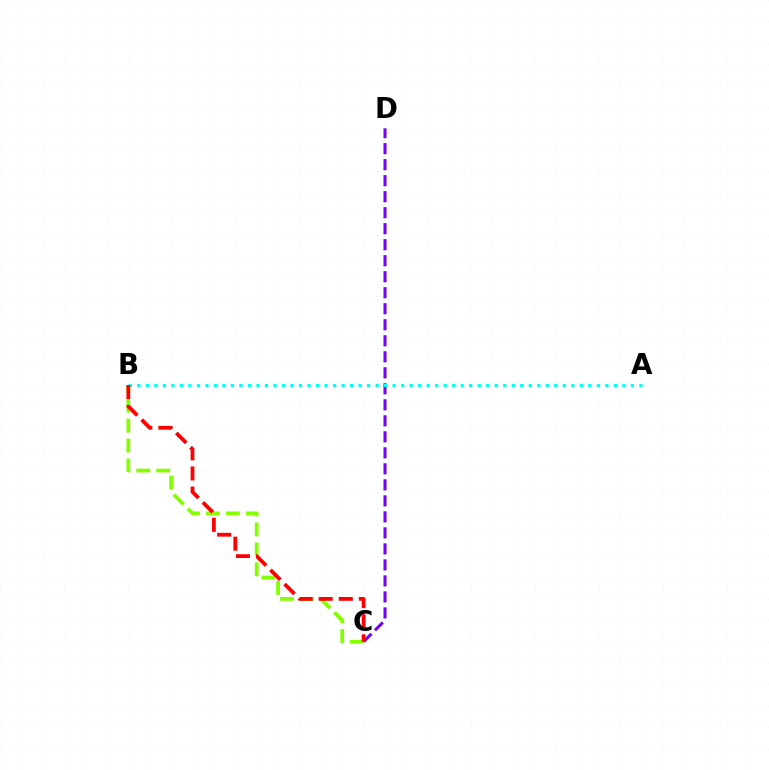{('B', 'C'): [{'color': '#84ff00', 'line_style': 'dashed', 'thickness': 2.71}, {'color': '#ff0000', 'line_style': 'dashed', 'thickness': 2.73}], ('C', 'D'): [{'color': '#7200ff', 'line_style': 'dashed', 'thickness': 2.17}], ('A', 'B'): [{'color': '#00fff6', 'line_style': 'dotted', 'thickness': 2.31}]}